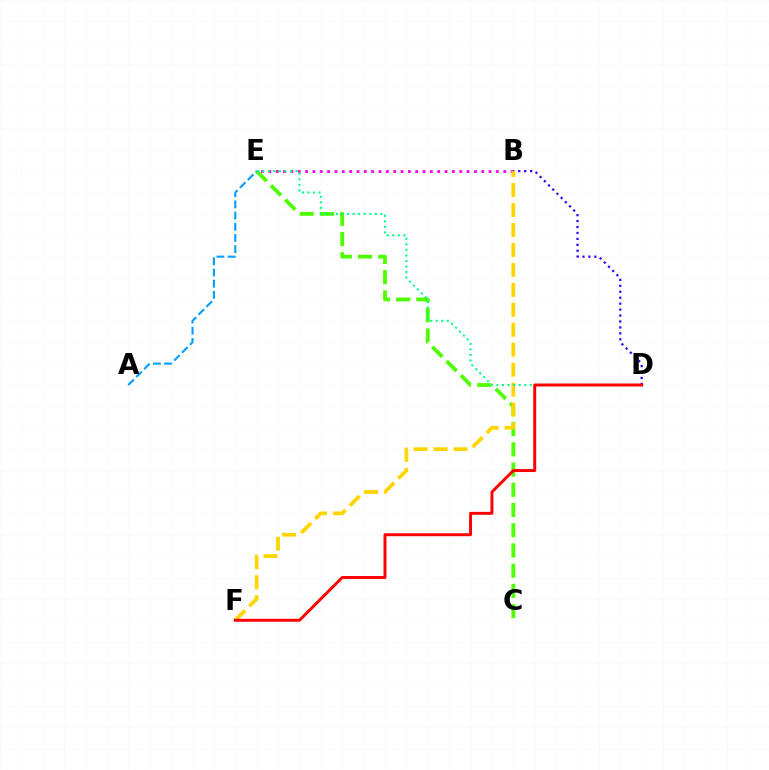{('B', 'E'): [{'color': '#ff00ed', 'line_style': 'dotted', 'thickness': 1.99}], ('B', 'D'): [{'color': '#3700ff', 'line_style': 'dotted', 'thickness': 1.61}], ('C', 'E'): [{'color': '#4fff00', 'line_style': 'dashed', 'thickness': 2.75}], ('B', 'F'): [{'color': '#ffd500', 'line_style': 'dashed', 'thickness': 2.71}], ('D', 'E'): [{'color': '#00ff86', 'line_style': 'dotted', 'thickness': 1.51}], ('D', 'F'): [{'color': '#ff0000', 'line_style': 'solid', 'thickness': 2.12}], ('A', 'E'): [{'color': '#009eff', 'line_style': 'dashed', 'thickness': 1.52}]}